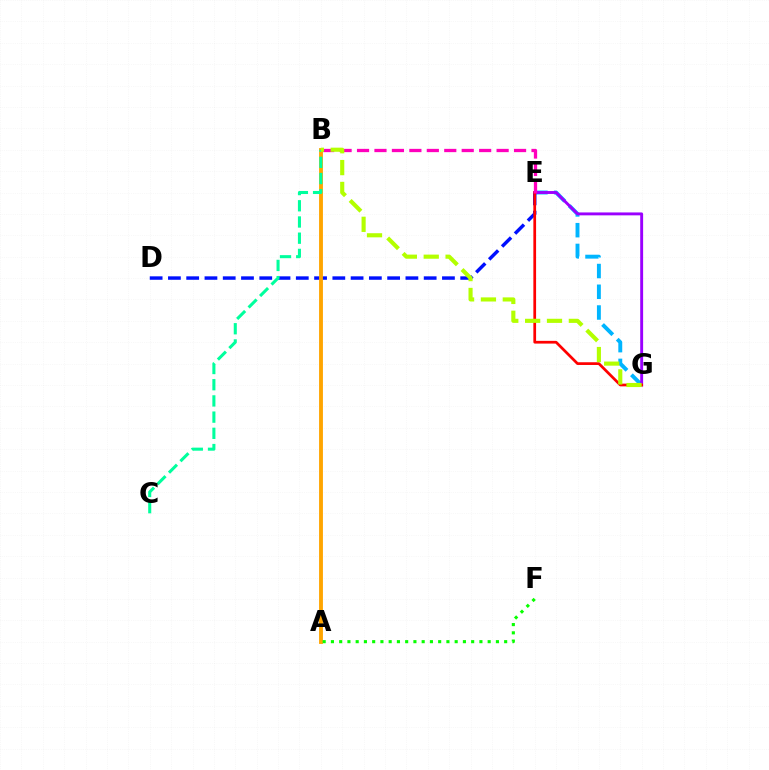{('E', 'G'): [{'color': '#00b5ff', 'line_style': 'dashed', 'thickness': 2.82}, {'color': '#9b00ff', 'line_style': 'solid', 'thickness': 2.09}, {'color': '#ff0000', 'line_style': 'solid', 'thickness': 1.96}], ('D', 'E'): [{'color': '#0010ff', 'line_style': 'dashed', 'thickness': 2.48}], ('B', 'E'): [{'color': '#ff00bd', 'line_style': 'dashed', 'thickness': 2.37}], ('A', 'B'): [{'color': '#ffa500', 'line_style': 'solid', 'thickness': 2.78}], ('B', 'C'): [{'color': '#00ff9d', 'line_style': 'dashed', 'thickness': 2.2}], ('B', 'G'): [{'color': '#b3ff00', 'line_style': 'dashed', 'thickness': 2.97}], ('A', 'F'): [{'color': '#08ff00', 'line_style': 'dotted', 'thickness': 2.24}]}